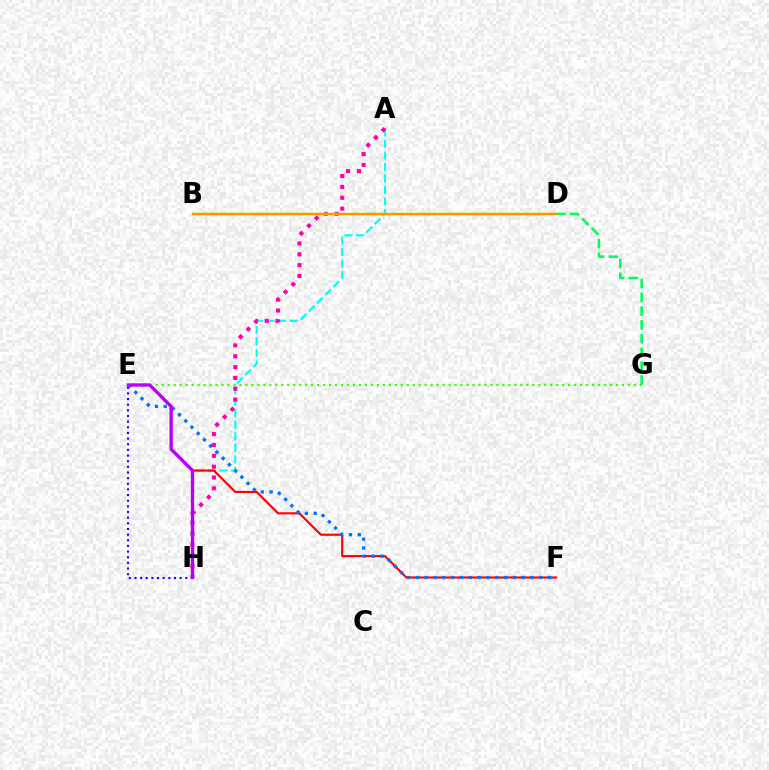{('A', 'H'): [{'color': '#00fff6', 'line_style': 'dashed', 'thickness': 1.57}, {'color': '#ff00ac', 'line_style': 'dotted', 'thickness': 2.95}], ('E', 'F'): [{'color': '#ff0000', 'line_style': 'solid', 'thickness': 1.55}, {'color': '#0074ff', 'line_style': 'dotted', 'thickness': 2.4}], ('E', 'G'): [{'color': '#3dff00', 'line_style': 'dotted', 'thickness': 1.62}], ('E', 'H'): [{'color': '#2500ff', 'line_style': 'dotted', 'thickness': 1.53}, {'color': '#b900ff', 'line_style': 'solid', 'thickness': 2.39}], ('D', 'G'): [{'color': '#00ff5c', 'line_style': 'dashed', 'thickness': 1.87}], ('B', 'D'): [{'color': '#d1ff00', 'line_style': 'solid', 'thickness': 1.77}, {'color': '#ff9400', 'line_style': 'solid', 'thickness': 1.66}]}